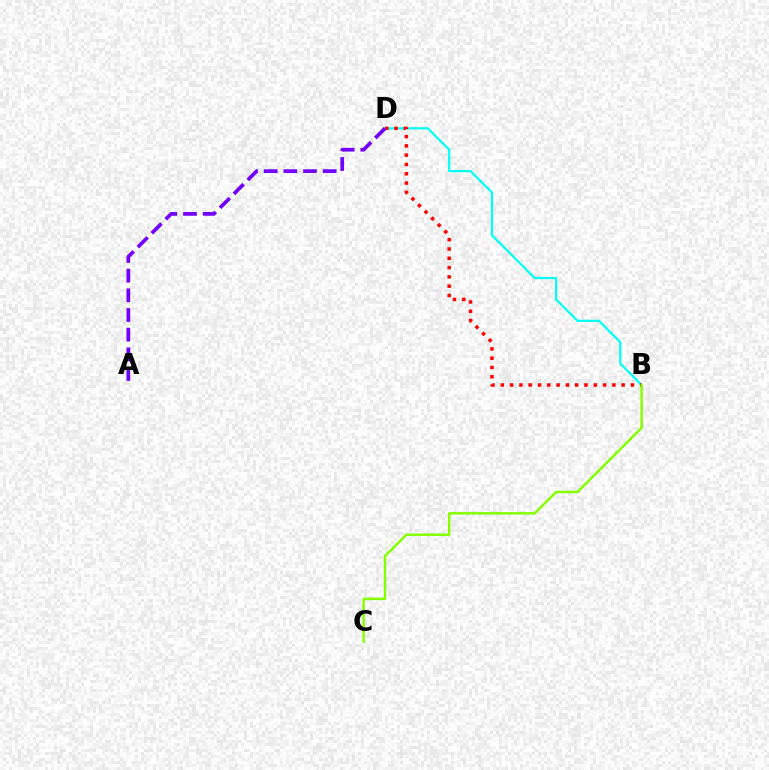{('B', 'D'): [{'color': '#00fff6', 'line_style': 'solid', 'thickness': 1.58}, {'color': '#ff0000', 'line_style': 'dotted', 'thickness': 2.53}], ('B', 'C'): [{'color': '#84ff00', 'line_style': 'solid', 'thickness': 1.78}], ('A', 'D'): [{'color': '#7200ff', 'line_style': 'dashed', 'thickness': 2.67}]}